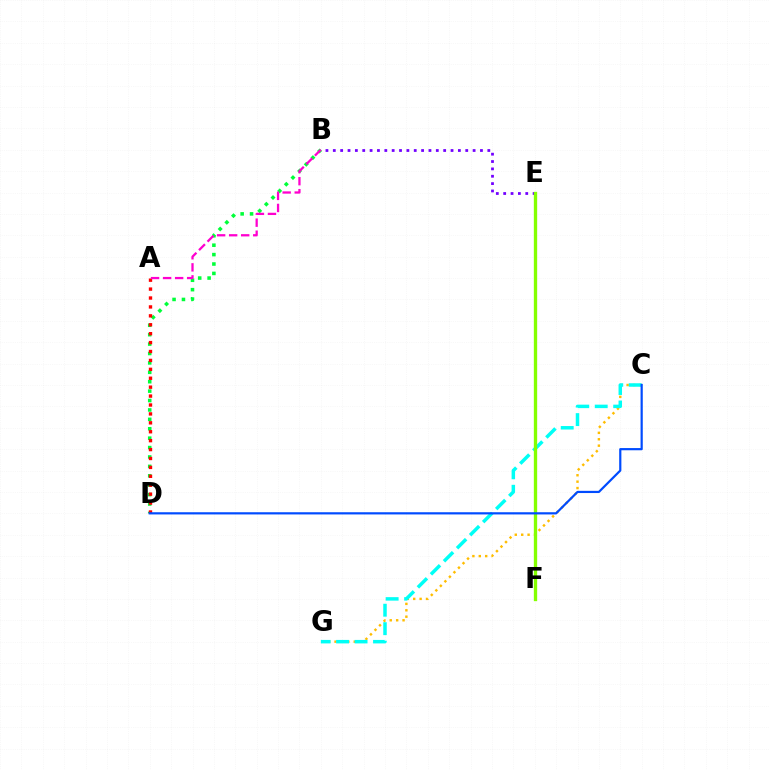{('C', 'G'): [{'color': '#ffbd00', 'line_style': 'dotted', 'thickness': 1.74}, {'color': '#00fff6', 'line_style': 'dashed', 'thickness': 2.51}], ('B', 'D'): [{'color': '#00ff39', 'line_style': 'dotted', 'thickness': 2.56}], ('B', 'E'): [{'color': '#7200ff', 'line_style': 'dotted', 'thickness': 2.0}], ('A', 'D'): [{'color': '#ff0000', 'line_style': 'dotted', 'thickness': 2.42}], ('A', 'B'): [{'color': '#ff00cf', 'line_style': 'dashed', 'thickness': 1.64}], ('E', 'F'): [{'color': '#84ff00', 'line_style': 'solid', 'thickness': 2.39}], ('C', 'D'): [{'color': '#004bff', 'line_style': 'solid', 'thickness': 1.58}]}